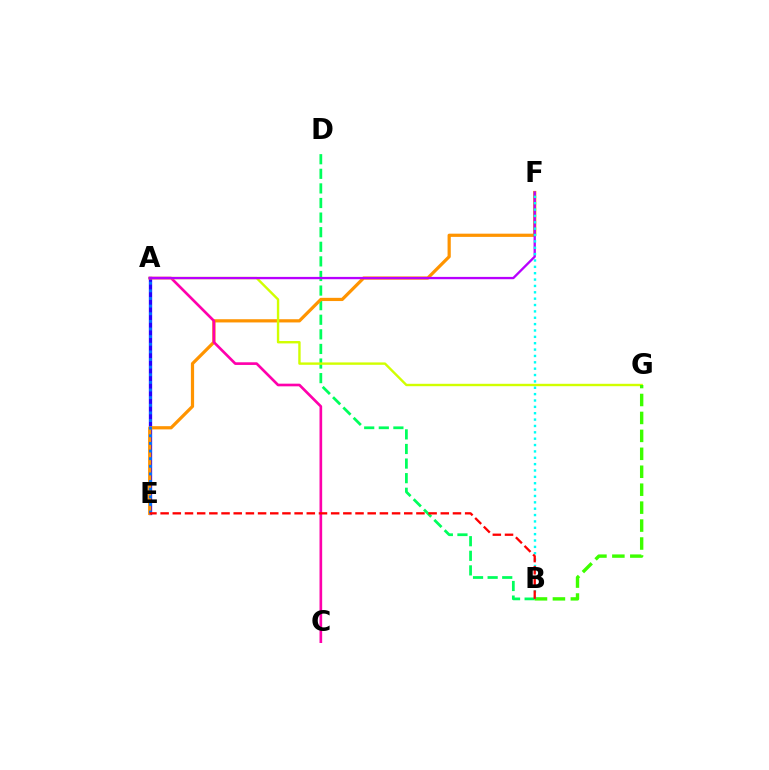{('A', 'E'): [{'color': '#2500ff', 'line_style': 'solid', 'thickness': 2.38}, {'color': '#0074ff', 'line_style': 'dotted', 'thickness': 2.07}], ('B', 'D'): [{'color': '#00ff5c', 'line_style': 'dashed', 'thickness': 1.98}], ('E', 'F'): [{'color': '#ff9400', 'line_style': 'solid', 'thickness': 2.31}], ('A', 'C'): [{'color': '#ff00ac', 'line_style': 'solid', 'thickness': 1.91}], ('A', 'G'): [{'color': '#d1ff00', 'line_style': 'solid', 'thickness': 1.72}], ('A', 'F'): [{'color': '#b900ff', 'line_style': 'solid', 'thickness': 1.67}], ('B', 'G'): [{'color': '#3dff00', 'line_style': 'dashed', 'thickness': 2.44}], ('B', 'F'): [{'color': '#00fff6', 'line_style': 'dotted', 'thickness': 1.73}], ('B', 'E'): [{'color': '#ff0000', 'line_style': 'dashed', 'thickness': 1.65}]}